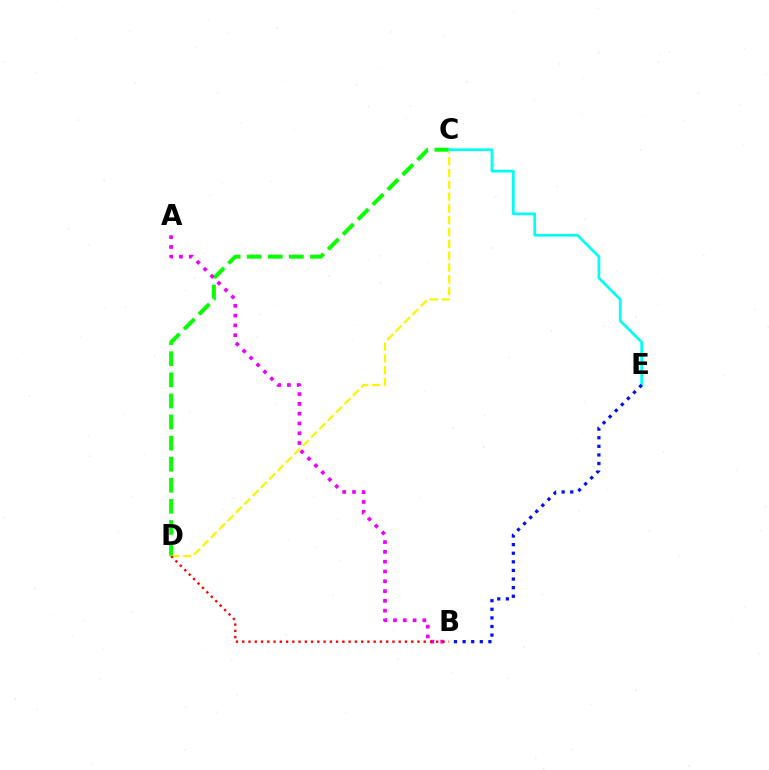{('C', 'D'): [{'color': '#08ff00', 'line_style': 'dashed', 'thickness': 2.86}, {'color': '#fcf500', 'line_style': 'dashed', 'thickness': 1.61}], ('A', 'B'): [{'color': '#ee00ff', 'line_style': 'dotted', 'thickness': 2.66}], ('B', 'D'): [{'color': '#ff0000', 'line_style': 'dotted', 'thickness': 1.7}], ('C', 'E'): [{'color': '#00fff6', 'line_style': 'solid', 'thickness': 1.95}], ('B', 'E'): [{'color': '#0010ff', 'line_style': 'dotted', 'thickness': 2.34}]}